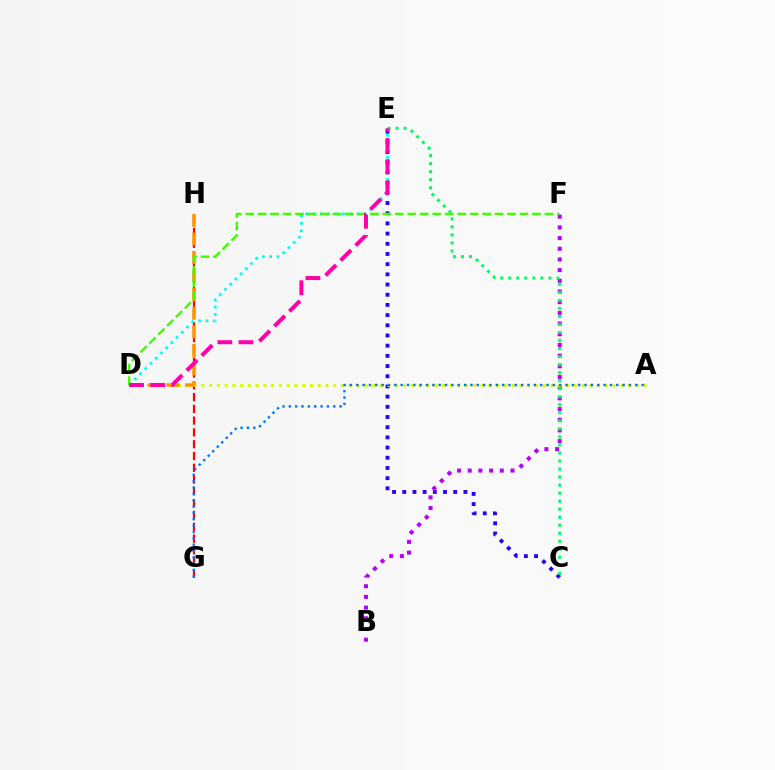{('C', 'E'): [{'color': '#2500ff', 'line_style': 'dotted', 'thickness': 2.77}, {'color': '#00ff5c', 'line_style': 'dotted', 'thickness': 2.18}], ('B', 'F'): [{'color': '#b900ff', 'line_style': 'dotted', 'thickness': 2.9}], ('G', 'H'): [{'color': '#ff0000', 'line_style': 'dashed', 'thickness': 1.6}], ('D', 'E'): [{'color': '#00fff6', 'line_style': 'dotted', 'thickness': 2.0}, {'color': '#ff00ac', 'line_style': 'dashed', 'thickness': 2.88}], ('A', 'D'): [{'color': '#d1ff00', 'line_style': 'dotted', 'thickness': 2.11}], ('D', 'H'): [{'color': '#ff9400', 'line_style': 'dashed', 'thickness': 2.52}], ('D', 'F'): [{'color': '#3dff00', 'line_style': 'dashed', 'thickness': 1.69}], ('A', 'G'): [{'color': '#0074ff', 'line_style': 'dotted', 'thickness': 1.72}]}